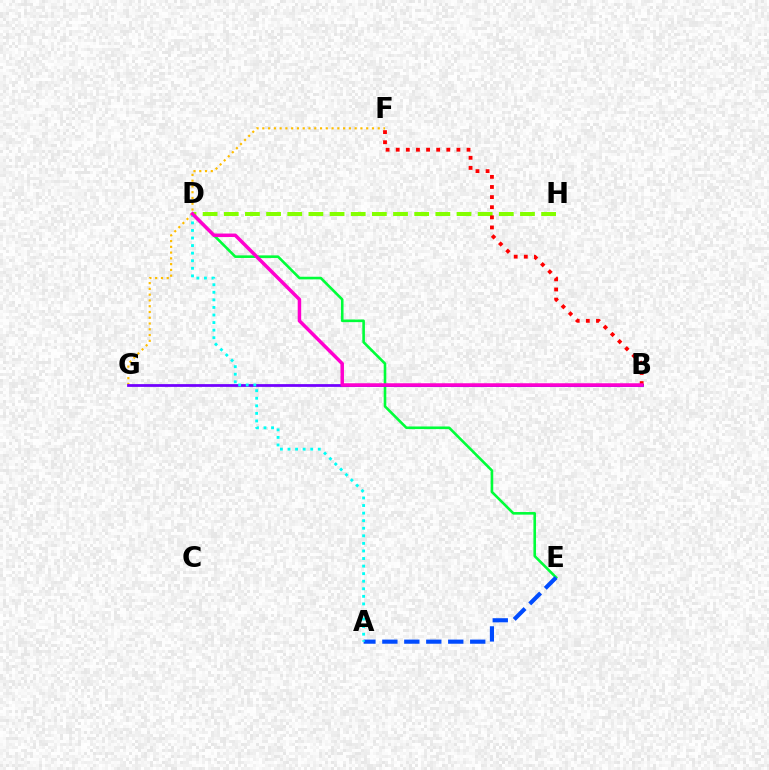{('D', 'H'): [{'color': '#84ff00', 'line_style': 'dashed', 'thickness': 2.87}], ('D', 'E'): [{'color': '#00ff39', 'line_style': 'solid', 'thickness': 1.88}], ('F', 'G'): [{'color': '#ffbd00', 'line_style': 'dotted', 'thickness': 1.57}], ('B', 'G'): [{'color': '#7200ff', 'line_style': 'solid', 'thickness': 1.99}], ('A', 'E'): [{'color': '#004bff', 'line_style': 'dashed', 'thickness': 2.98}], ('A', 'D'): [{'color': '#00fff6', 'line_style': 'dotted', 'thickness': 2.06}], ('B', 'F'): [{'color': '#ff0000', 'line_style': 'dotted', 'thickness': 2.75}], ('B', 'D'): [{'color': '#ff00cf', 'line_style': 'solid', 'thickness': 2.51}]}